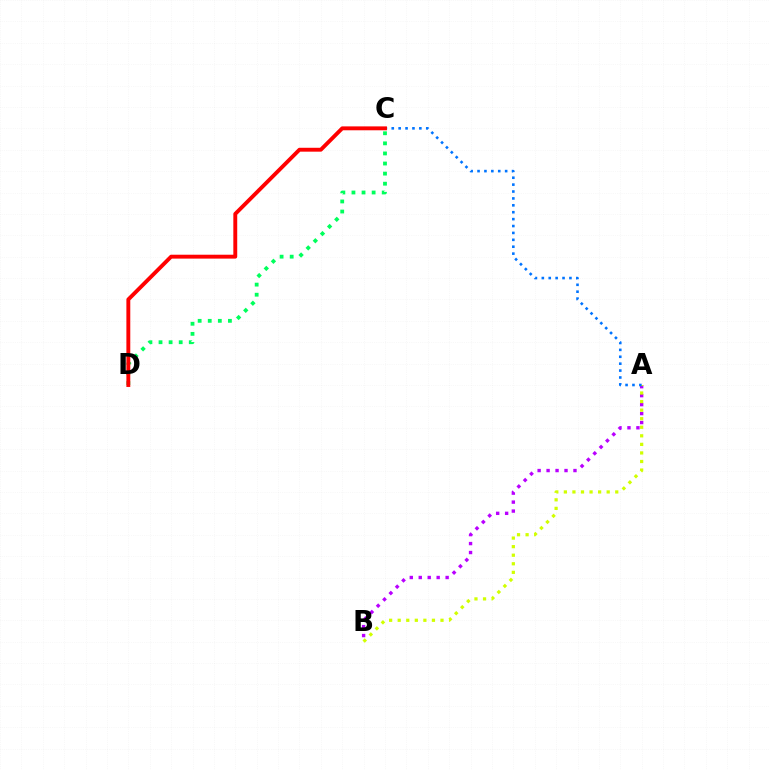{('A', 'B'): [{'color': '#b900ff', 'line_style': 'dotted', 'thickness': 2.44}, {'color': '#d1ff00', 'line_style': 'dotted', 'thickness': 2.33}], ('C', 'D'): [{'color': '#00ff5c', 'line_style': 'dotted', 'thickness': 2.74}, {'color': '#ff0000', 'line_style': 'solid', 'thickness': 2.8}], ('A', 'C'): [{'color': '#0074ff', 'line_style': 'dotted', 'thickness': 1.87}]}